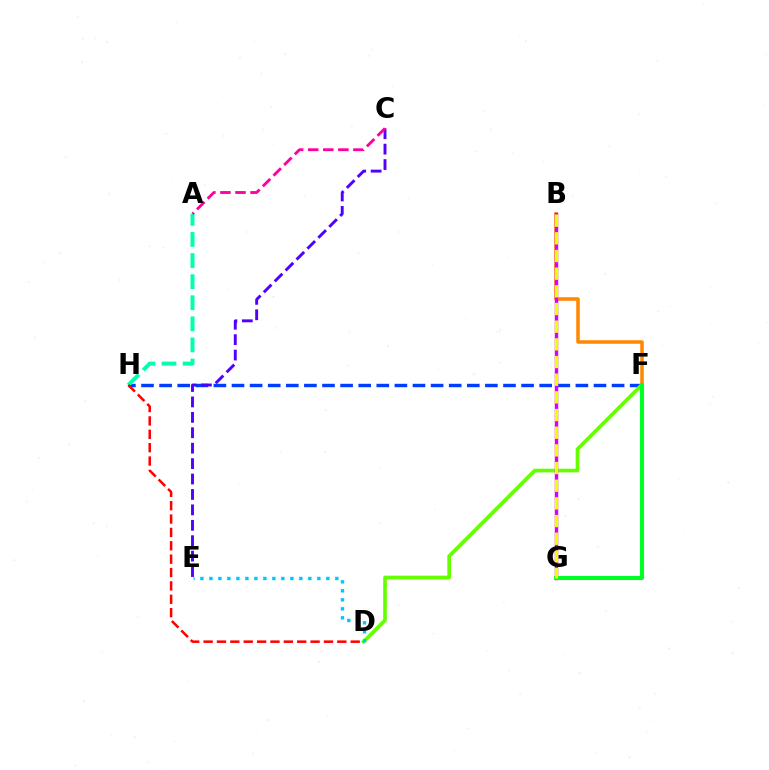{('F', 'H'): [{'color': '#003fff', 'line_style': 'dashed', 'thickness': 2.46}], ('A', 'H'): [{'color': '#00ffaf', 'line_style': 'dashed', 'thickness': 2.87}], ('D', 'F'): [{'color': '#66ff00', 'line_style': 'solid', 'thickness': 2.65}], ('C', 'E'): [{'color': '#4f00ff', 'line_style': 'dashed', 'thickness': 2.09}], ('B', 'F'): [{'color': '#ff8800', 'line_style': 'solid', 'thickness': 2.54}], ('D', 'E'): [{'color': '#00c7ff', 'line_style': 'dotted', 'thickness': 2.44}], ('B', 'G'): [{'color': '#d600ff', 'line_style': 'solid', 'thickness': 2.48}, {'color': '#eeff00', 'line_style': 'dashed', 'thickness': 2.4}], ('F', 'G'): [{'color': '#00ff27', 'line_style': 'solid', 'thickness': 2.94}], ('D', 'H'): [{'color': '#ff0000', 'line_style': 'dashed', 'thickness': 1.82}], ('A', 'C'): [{'color': '#ff00a0', 'line_style': 'dashed', 'thickness': 2.05}]}